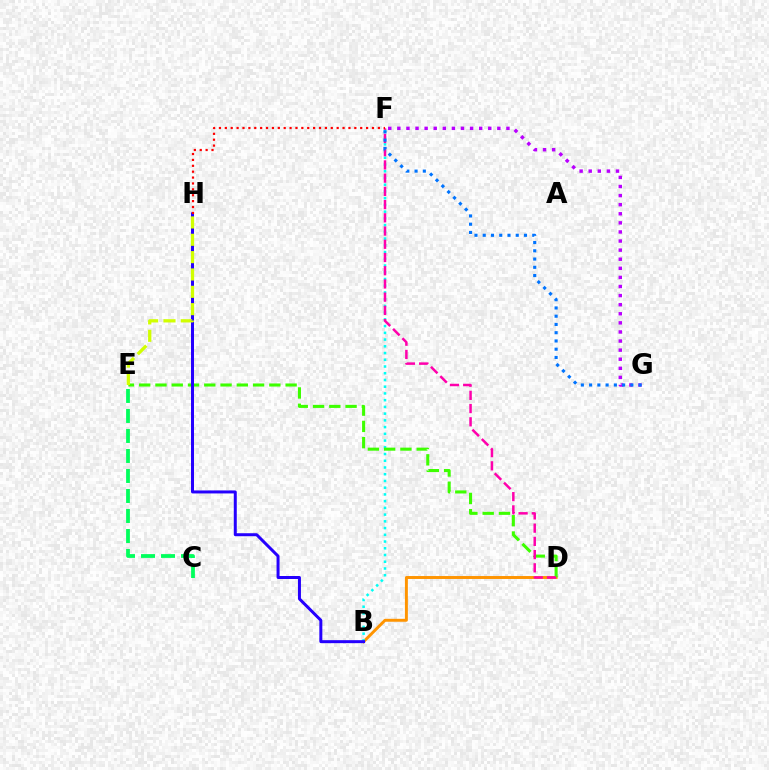{('B', 'D'): [{'color': '#ff9400', 'line_style': 'solid', 'thickness': 2.11}], ('B', 'F'): [{'color': '#00fff6', 'line_style': 'dotted', 'thickness': 1.83}], ('F', 'G'): [{'color': '#b900ff', 'line_style': 'dotted', 'thickness': 2.47}, {'color': '#0074ff', 'line_style': 'dotted', 'thickness': 2.24}], ('C', 'E'): [{'color': '#00ff5c', 'line_style': 'dashed', 'thickness': 2.72}], ('D', 'E'): [{'color': '#3dff00', 'line_style': 'dashed', 'thickness': 2.21}], ('B', 'H'): [{'color': '#2500ff', 'line_style': 'solid', 'thickness': 2.16}], ('E', 'H'): [{'color': '#d1ff00', 'line_style': 'dashed', 'thickness': 2.36}], ('D', 'F'): [{'color': '#ff00ac', 'line_style': 'dashed', 'thickness': 1.8}], ('F', 'H'): [{'color': '#ff0000', 'line_style': 'dotted', 'thickness': 1.6}]}